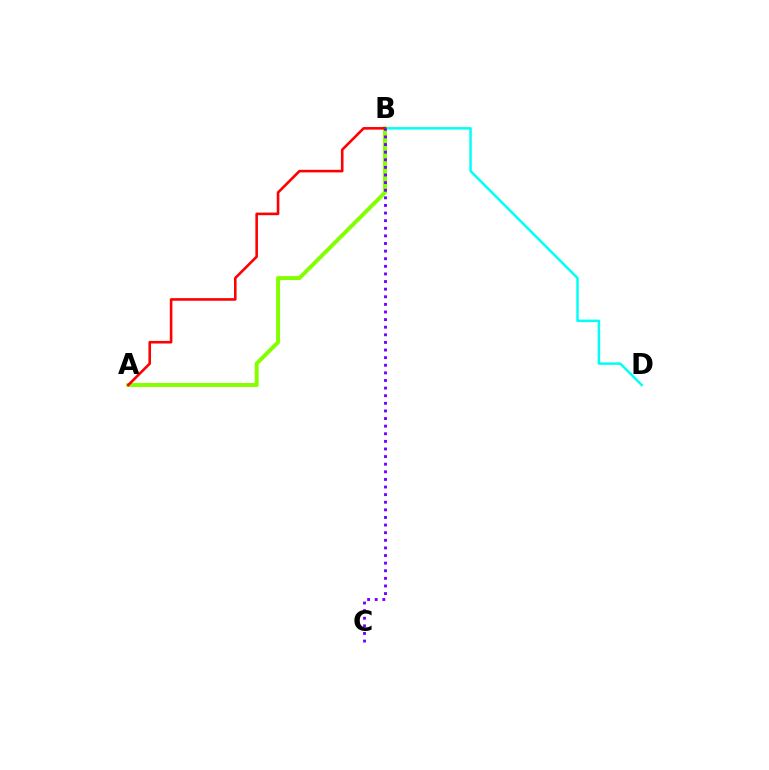{('A', 'B'): [{'color': '#84ff00', 'line_style': 'solid', 'thickness': 2.85}, {'color': '#ff0000', 'line_style': 'solid', 'thickness': 1.87}], ('B', 'D'): [{'color': '#00fff6', 'line_style': 'solid', 'thickness': 1.78}], ('B', 'C'): [{'color': '#7200ff', 'line_style': 'dotted', 'thickness': 2.07}]}